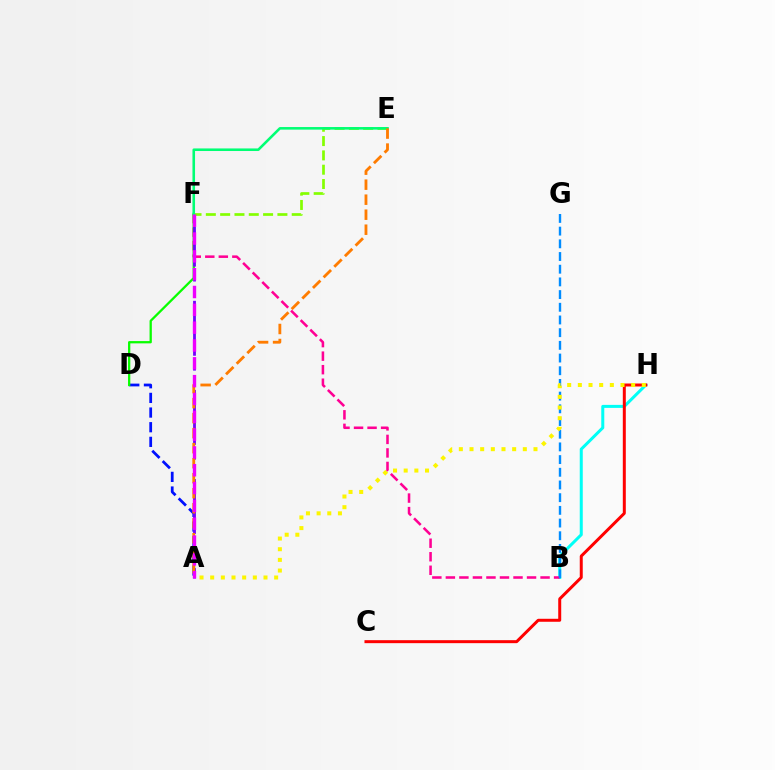{('A', 'D'): [{'color': '#0010ff', 'line_style': 'dashed', 'thickness': 1.99}], ('B', 'H'): [{'color': '#00fff6', 'line_style': 'solid', 'thickness': 2.17}], ('B', 'F'): [{'color': '#ff0094', 'line_style': 'dashed', 'thickness': 1.84}], ('D', 'F'): [{'color': '#08ff00', 'line_style': 'solid', 'thickness': 1.64}], ('A', 'F'): [{'color': '#7200ff', 'line_style': 'dashed', 'thickness': 2.02}, {'color': '#ee00ff', 'line_style': 'dashed', 'thickness': 2.42}], ('B', 'G'): [{'color': '#008cff', 'line_style': 'dashed', 'thickness': 1.72}], ('C', 'H'): [{'color': '#ff0000', 'line_style': 'solid', 'thickness': 2.15}], ('E', 'F'): [{'color': '#84ff00', 'line_style': 'dashed', 'thickness': 1.94}, {'color': '#00ff74', 'line_style': 'solid', 'thickness': 1.86}], ('A', 'H'): [{'color': '#fcf500', 'line_style': 'dotted', 'thickness': 2.9}], ('A', 'E'): [{'color': '#ff7c00', 'line_style': 'dashed', 'thickness': 2.04}]}